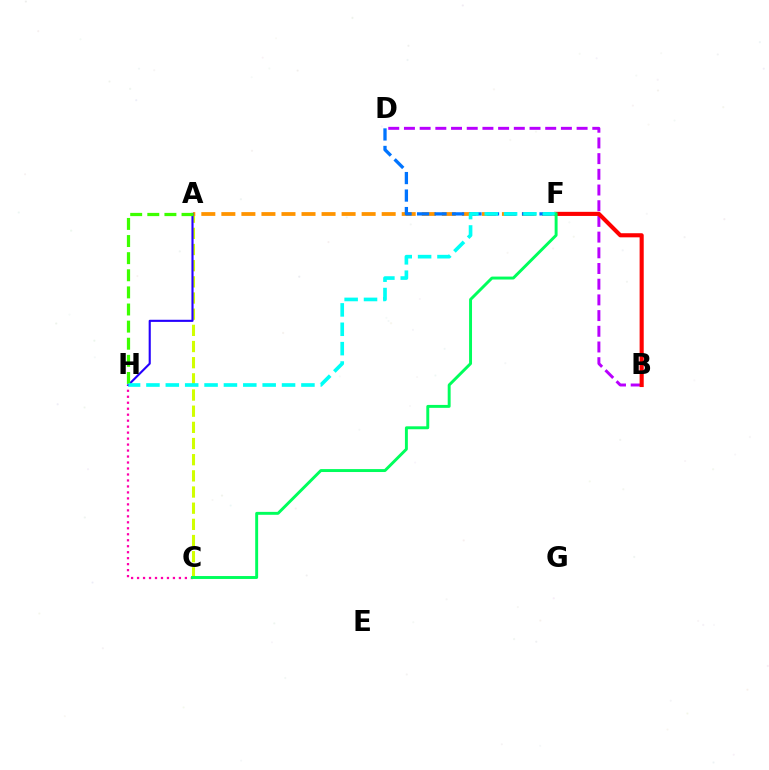{('B', 'D'): [{'color': '#b900ff', 'line_style': 'dashed', 'thickness': 2.13}], ('C', 'H'): [{'color': '#ff00ac', 'line_style': 'dotted', 'thickness': 1.62}], ('A', 'C'): [{'color': '#d1ff00', 'line_style': 'dashed', 'thickness': 2.2}], ('A', 'F'): [{'color': '#ff9400', 'line_style': 'dashed', 'thickness': 2.72}], ('A', 'H'): [{'color': '#2500ff', 'line_style': 'solid', 'thickness': 1.53}, {'color': '#3dff00', 'line_style': 'dashed', 'thickness': 2.32}], ('D', 'F'): [{'color': '#0074ff', 'line_style': 'dashed', 'thickness': 2.38}], ('B', 'F'): [{'color': '#ff0000', 'line_style': 'solid', 'thickness': 2.96}], ('F', 'H'): [{'color': '#00fff6', 'line_style': 'dashed', 'thickness': 2.63}], ('C', 'F'): [{'color': '#00ff5c', 'line_style': 'solid', 'thickness': 2.11}]}